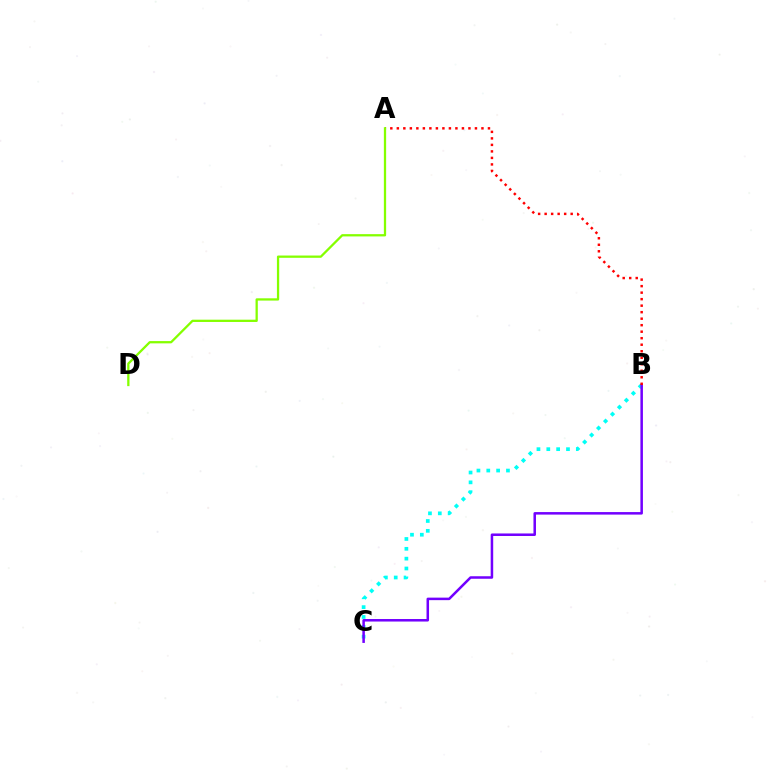{('B', 'C'): [{'color': '#00fff6', 'line_style': 'dotted', 'thickness': 2.67}, {'color': '#7200ff', 'line_style': 'solid', 'thickness': 1.81}], ('A', 'B'): [{'color': '#ff0000', 'line_style': 'dotted', 'thickness': 1.77}], ('A', 'D'): [{'color': '#84ff00', 'line_style': 'solid', 'thickness': 1.64}]}